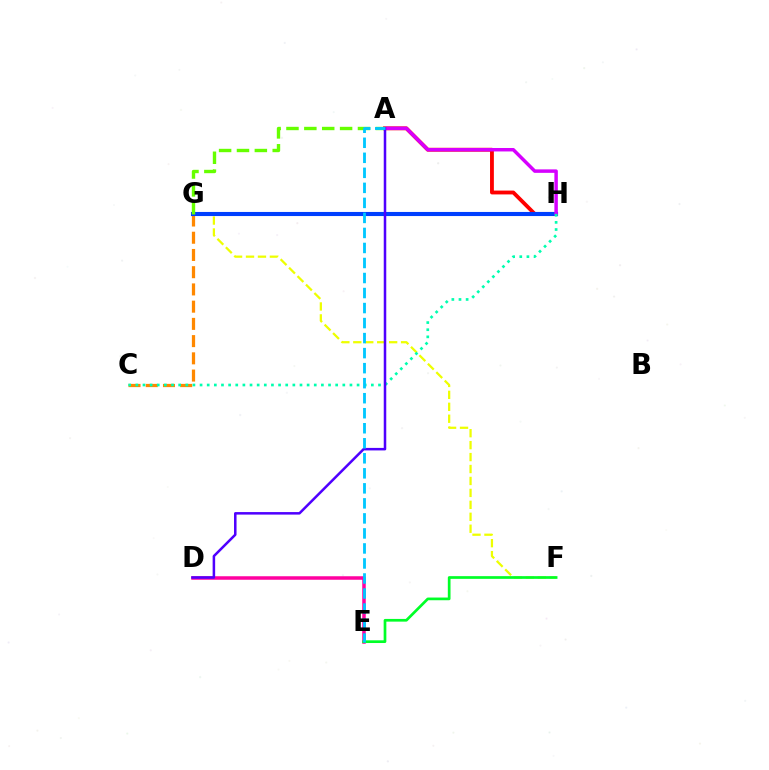{('F', 'G'): [{'color': '#eeff00', 'line_style': 'dashed', 'thickness': 1.62}], ('A', 'H'): [{'color': '#ff0000', 'line_style': 'solid', 'thickness': 2.76}, {'color': '#d600ff', 'line_style': 'solid', 'thickness': 2.49}], ('D', 'E'): [{'color': '#ff00a0', 'line_style': 'solid', 'thickness': 2.53}], ('C', 'G'): [{'color': '#ff8800', 'line_style': 'dashed', 'thickness': 2.34}], ('G', 'H'): [{'color': '#003fff', 'line_style': 'solid', 'thickness': 2.95}], ('E', 'F'): [{'color': '#00ff27', 'line_style': 'solid', 'thickness': 1.95}], ('A', 'G'): [{'color': '#66ff00', 'line_style': 'dashed', 'thickness': 2.43}], ('C', 'H'): [{'color': '#00ffaf', 'line_style': 'dotted', 'thickness': 1.94}], ('A', 'D'): [{'color': '#4f00ff', 'line_style': 'solid', 'thickness': 1.82}], ('A', 'E'): [{'color': '#00c7ff', 'line_style': 'dashed', 'thickness': 2.04}]}